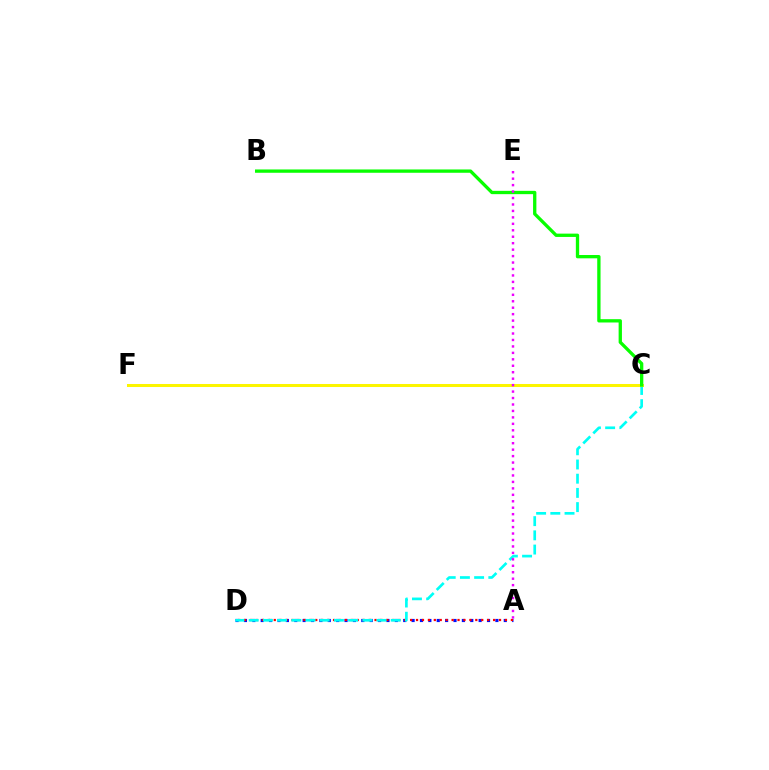{('A', 'D'): [{'color': '#0010ff', 'line_style': 'dotted', 'thickness': 2.28}, {'color': '#ff0000', 'line_style': 'dotted', 'thickness': 1.61}], ('C', 'D'): [{'color': '#00fff6', 'line_style': 'dashed', 'thickness': 1.93}], ('C', 'F'): [{'color': '#fcf500', 'line_style': 'solid', 'thickness': 2.17}], ('B', 'C'): [{'color': '#08ff00', 'line_style': 'solid', 'thickness': 2.38}], ('A', 'E'): [{'color': '#ee00ff', 'line_style': 'dotted', 'thickness': 1.75}]}